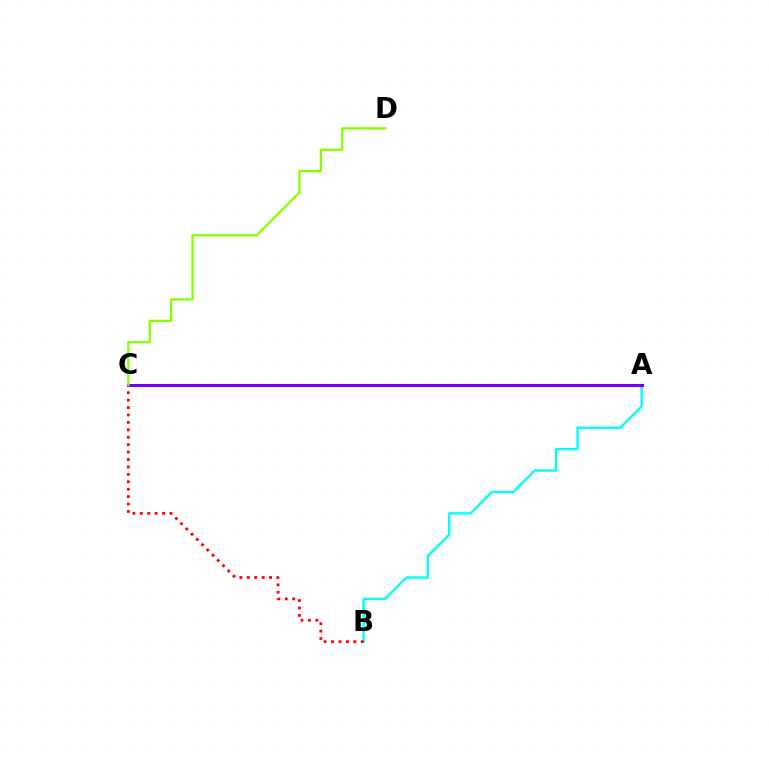{('A', 'B'): [{'color': '#00fff6', 'line_style': 'solid', 'thickness': 1.72}], ('B', 'C'): [{'color': '#ff0000', 'line_style': 'dotted', 'thickness': 2.02}], ('A', 'C'): [{'color': '#7200ff', 'line_style': 'solid', 'thickness': 2.19}], ('C', 'D'): [{'color': '#84ff00', 'line_style': 'solid', 'thickness': 1.63}]}